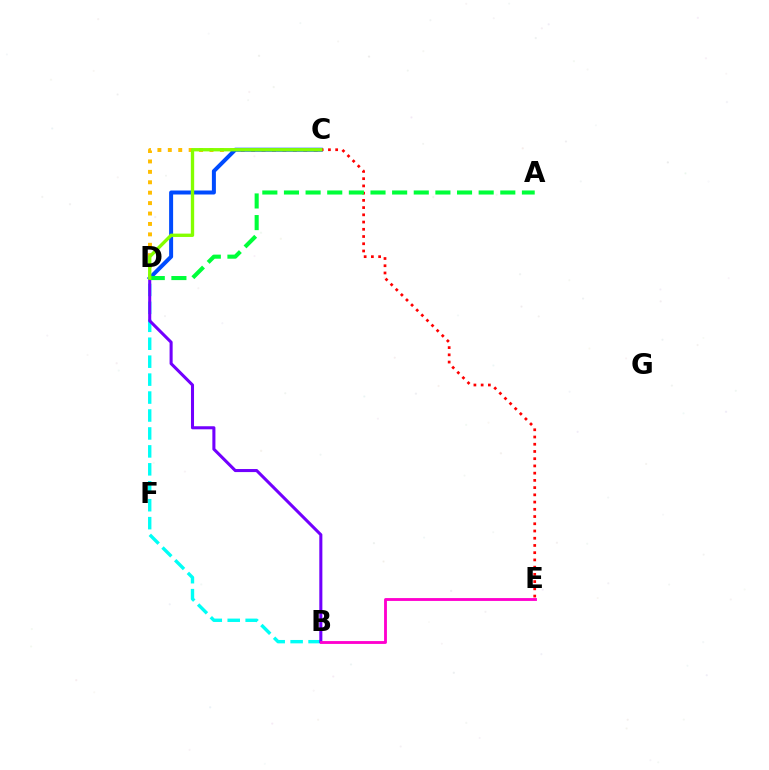{('C', 'D'): [{'color': '#ffbd00', 'line_style': 'dotted', 'thickness': 2.83}, {'color': '#004bff', 'line_style': 'solid', 'thickness': 2.87}, {'color': '#84ff00', 'line_style': 'solid', 'thickness': 2.41}], ('B', 'D'): [{'color': '#00fff6', 'line_style': 'dashed', 'thickness': 2.44}, {'color': '#7200ff', 'line_style': 'solid', 'thickness': 2.2}], ('C', 'E'): [{'color': '#ff0000', 'line_style': 'dotted', 'thickness': 1.96}], ('B', 'E'): [{'color': '#ff00cf', 'line_style': 'solid', 'thickness': 2.05}], ('A', 'D'): [{'color': '#00ff39', 'line_style': 'dashed', 'thickness': 2.94}]}